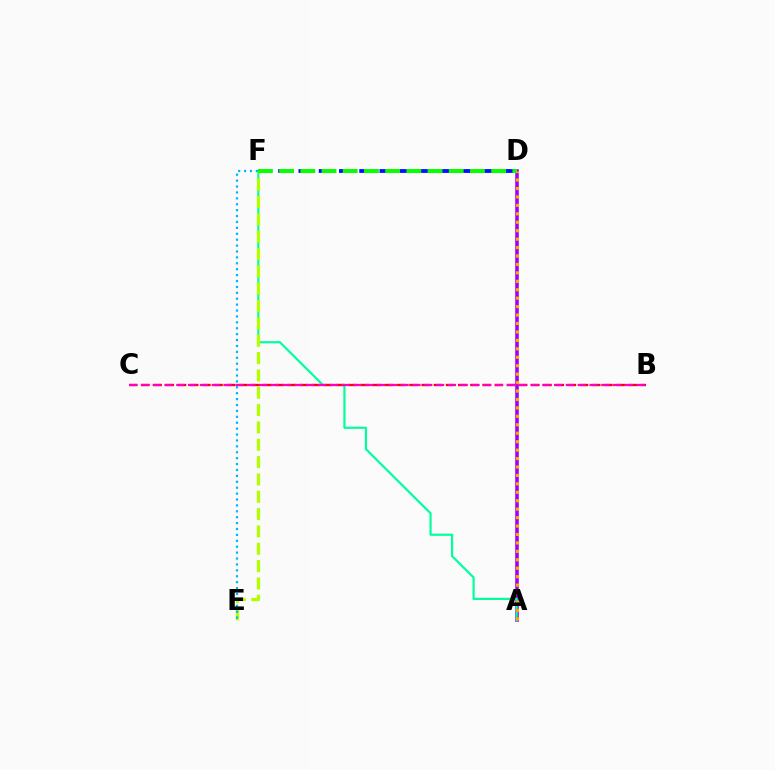{('A', 'D'): [{'color': '#9b00ff', 'line_style': 'solid', 'thickness': 2.57}, {'color': '#ffa500', 'line_style': 'dotted', 'thickness': 2.29}], ('D', 'F'): [{'color': '#0010ff', 'line_style': 'dashed', 'thickness': 2.75}, {'color': '#08ff00', 'line_style': 'dashed', 'thickness': 2.88}], ('A', 'F'): [{'color': '#00ff9d', 'line_style': 'solid', 'thickness': 1.57}], ('E', 'F'): [{'color': '#b3ff00', 'line_style': 'dashed', 'thickness': 2.36}, {'color': '#00b5ff', 'line_style': 'dotted', 'thickness': 1.6}], ('B', 'C'): [{'color': '#ff0000', 'line_style': 'dashed', 'thickness': 1.66}, {'color': '#ff00bd', 'line_style': 'dashed', 'thickness': 1.6}]}